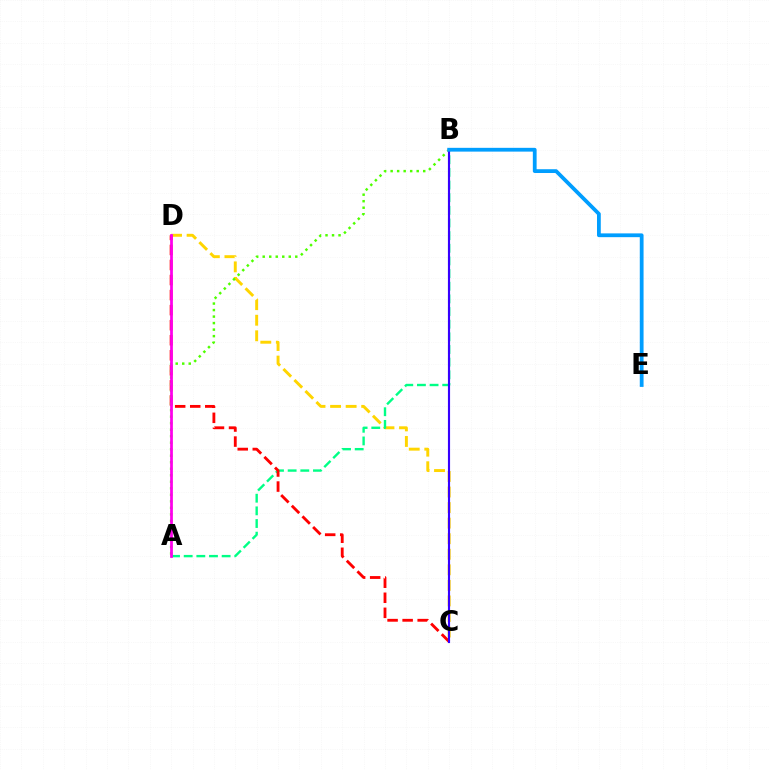{('C', 'D'): [{'color': '#ffd500', 'line_style': 'dashed', 'thickness': 2.11}, {'color': '#ff0000', 'line_style': 'dashed', 'thickness': 2.04}], ('A', 'B'): [{'color': '#00ff86', 'line_style': 'dashed', 'thickness': 1.72}, {'color': '#4fff00', 'line_style': 'dotted', 'thickness': 1.77}], ('B', 'C'): [{'color': '#3700ff', 'line_style': 'solid', 'thickness': 1.54}], ('B', 'E'): [{'color': '#009eff', 'line_style': 'solid', 'thickness': 2.72}], ('A', 'D'): [{'color': '#ff00ed', 'line_style': 'solid', 'thickness': 1.98}]}